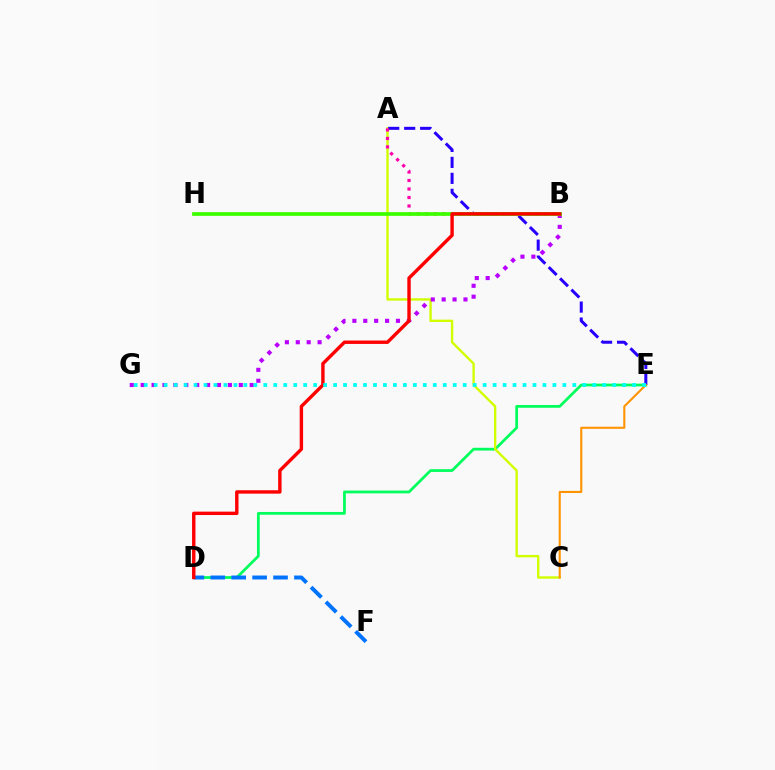{('D', 'E'): [{'color': '#00ff5c', 'line_style': 'solid', 'thickness': 1.98}], ('A', 'C'): [{'color': '#d1ff00', 'line_style': 'solid', 'thickness': 1.72}], ('A', 'E'): [{'color': '#2500ff', 'line_style': 'dashed', 'thickness': 2.17}], ('B', 'G'): [{'color': '#b900ff', 'line_style': 'dotted', 'thickness': 2.96}], ('A', 'B'): [{'color': '#ff00ac', 'line_style': 'dotted', 'thickness': 2.31}], ('D', 'F'): [{'color': '#0074ff', 'line_style': 'dashed', 'thickness': 2.84}], ('B', 'H'): [{'color': '#3dff00', 'line_style': 'solid', 'thickness': 2.68}], ('C', 'E'): [{'color': '#ff9400', 'line_style': 'solid', 'thickness': 1.52}], ('B', 'D'): [{'color': '#ff0000', 'line_style': 'solid', 'thickness': 2.45}], ('E', 'G'): [{'color': '#00fff6', 'line_style': 'dotted', 'thickness': 2.71}]}